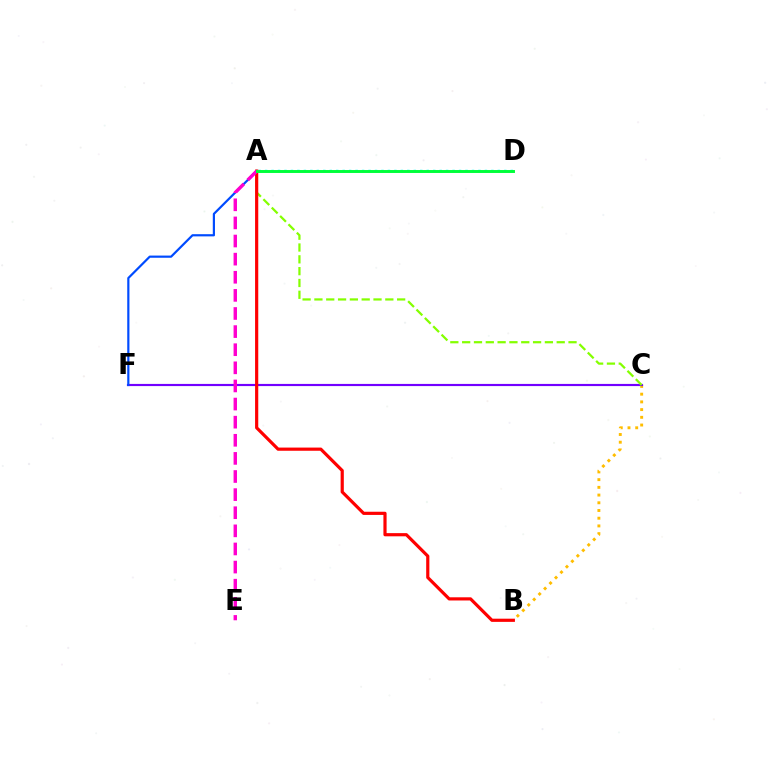{('B', 'C'): [{'color': '#ffbd00', 'line_style': 'dotted', 'thickness': 2.1}], ('C', 'F'): [{'color': '#7200ff', 'line_style': 'solid', 'thickness': 1.56}], ('A', 'C'): [{'color': '#84ff00', 'line_style': 'dashed', 'thickness': 1.61}], ('A', 'F'): [{'color': '#004bff', 'line_style': 'solid', 'thickness': 1.58}], ('A', 'D'): [{'color': '#00fff6', 'line_style': 'dotted', 'thickness': 1.76}, {'color': '#00ff39', 'line_style': 'solid', 'thickness': 2.12}], ('A', 'B'): [{'color': '#ff0000', 'line_style': 'solid', 'thickness': 2.29}], ('A', 'E'): [{'color': '#ff00cf', 'line_style': 'dashed', 'thickness': 2.46}]}